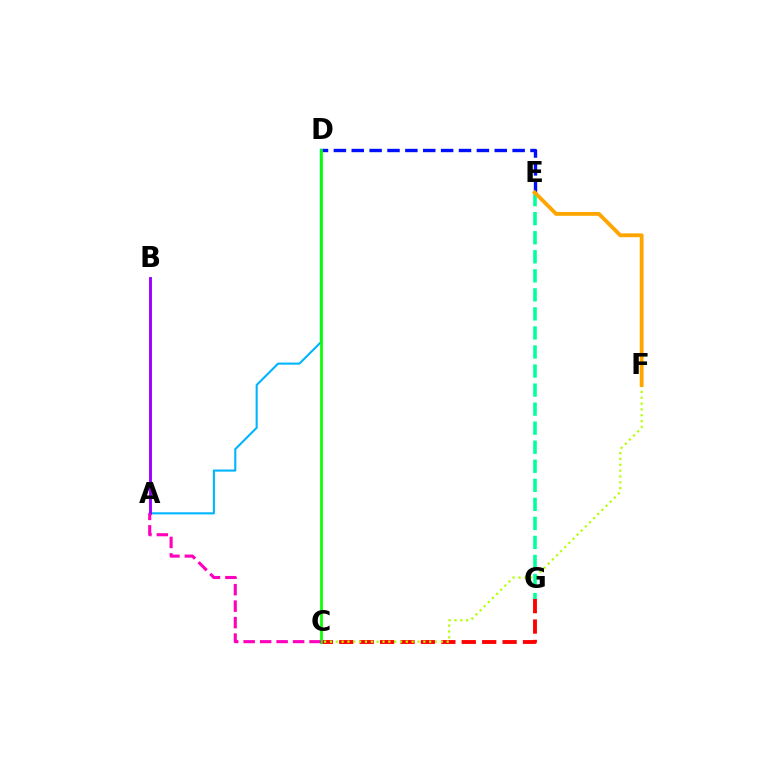{('C', 'G'): [{'color': '#ff0000', 'line_style': 'dashed', 'thickness': 2.77}], ('D', 'E'): [{'color': '#0010ff', 'line_style': 'dashed', 'thickness': 2.43}], ('A', 'D'): [{'color': '#00b5ff', 'line_style': 'solid', 'thickness': 1.51}], ('C', 'D'): [{'color': '#08ff00', 'line_style': 'solid', 'thickness': 1.98}], ('A', 'B'): [{'color': '#9b00ff', 'line_style': 'solid', 'thickness': 2.09}], ('C', 'F'): [{'color': '#b3ff00', 'line_style': 'dotted', 'thickness': 1.59}], ('A', 'C'): [{'color': '#ff00bd', 'line_style': 'dashed', 'thickness': 2.24}], ('E', 'G'): [{'color': '#00ff9d', 'line_style': 'dashed', 'thickness': 2.59}], ('E', 'F'): [{'color': '#ffa500', 'line_style': 'solid', 'thickness': 2.76}]}